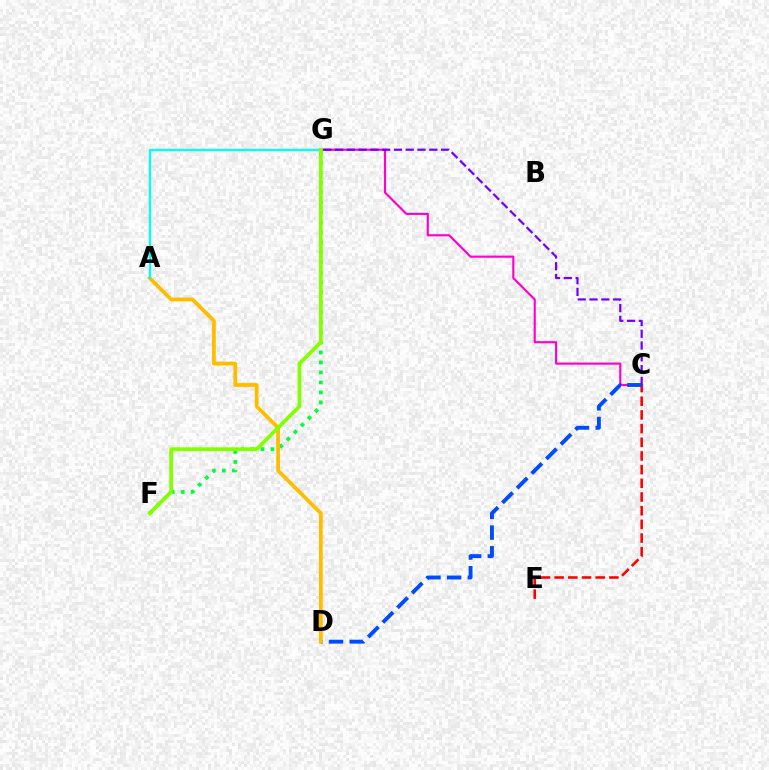{('C', 'G'): [{'color': '#ff00cf', 'line_style': 'solid', 'thickness': 1.56}, {'color': '#7200ff', 'line_style': 'dashed', 'thickness': 1.6}], ('C', 'E'): [{'color': '#ff0000', 'line_style': 'dashed', 'thickness': 1.86}], ('F', 'G'): [{'color': '#00ff39', 'line_style': 'dotted', 'thickness': 2.72}, {'color': '#84ff00', 'line_style': 'solid', 'thickness': 2.67}], ('C', 'D'): [{'color': '#004bff', 'line_style': 'dashed', 'thickness': 2.81}], ('A', 'D'): [{'color': '#ffbd00', 'line_style': 'solid', 'thickness': 2.71}], ('A', 'G'): [{'color': '#00fff6', 'line_style': 'solid', 'thickness': 1.67}]}